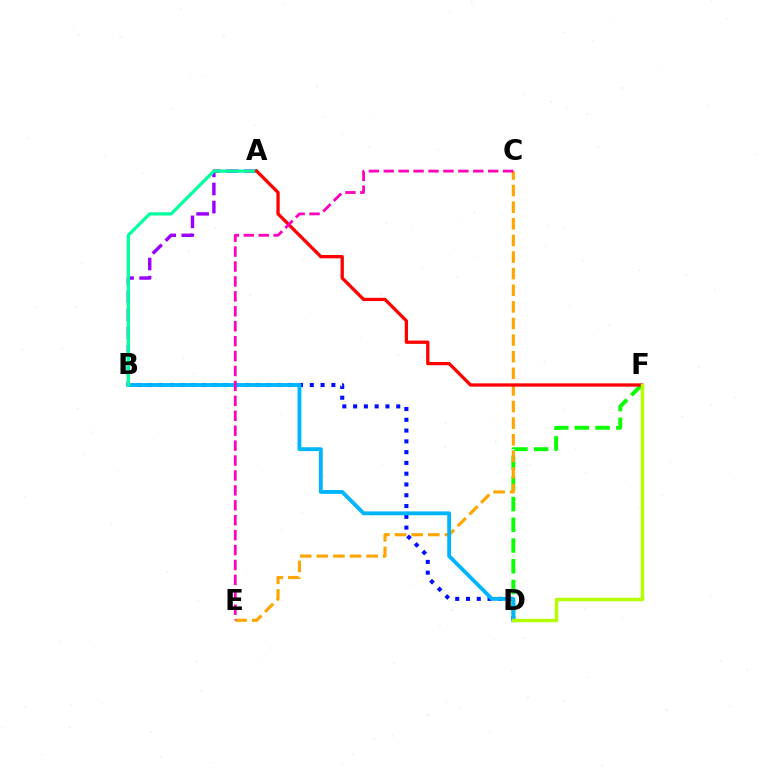{('D', 'F'): [{'color': '#08ff00', 'line_style': 'dashed', 'thickness': 2.81}, {'color': '#b3ff00', 'line_style': 'solid', 'thickness': 2.5}], ('B', 'D'): [{'color': '#0010ff', 'line_style': 'dotted', 'thickness': 2.93}, {'color': '#00b5ff', 'line_style': 'solid', 'thickness': 2.78}], ('C', 'E'): [{'color': '#ffa500', 'line_style': 'dashed', 'thickness': 2.26}, {'color': '#ff00bd', 'line_style': 'dashed', 'thickness': 2.03}], ('A', 'B'): [{'color': '#9b00ff', 'line_style': 'dashed', 'thickness': 2.46}, {'color': '#00ff9d', 'line_style': 'solid', 'thickness': 2.34}], ('A', 'F'): [{'color': '#ff0000', 'line_style': 'solid', 'thickness': 2.37}]}